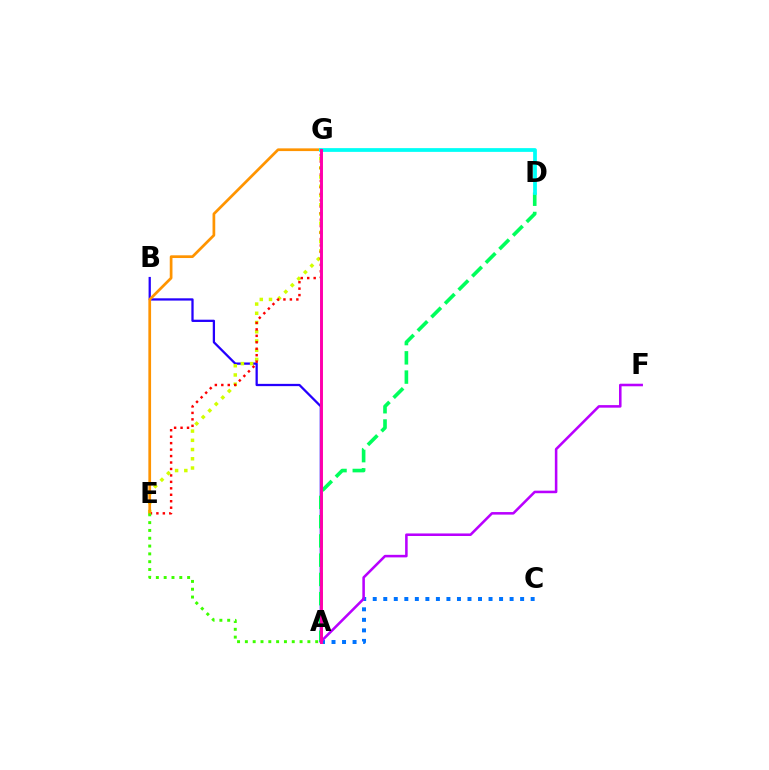{('A', 'C'): [{'color': '#0074ff', 'line_style': 'dotted', 'thickness': 2.86}], ('A', 'B'): [{'color': '#2500ff', 'line_style': 'solid', 'thickness': 1.63}], ('E', 'G'): [{'color': '#d1ff00', 'line_style': 'dotted', 'thickness': 2.51}, {'color': '#ff0000', 'line_style': 'dotted', 'thickness': 1.75}, {'color': '#ff9400', 'line_style': 'solid', 'thickness': 1.96}], ('A', 'D'): [{'color': '#00ff5c', 'line_style': 'dashed', 'thickness': 2.62}], ('A', 'F'): [{'color': '#b900ff', 'line_style': 'solid', 'thickness': 1.84}], ('A', 'E'): [{'color': '#3dff00', 'line_style': 'dotted', 'thickness': 2.12}], ('D', 'G'): [{'color': '#00fff6', 'line_style': 'solid', 'thickness': 2.7}], ('A', 'G'): [{'color': '#ff00ac', 'line_style': 'solid', 'thickness': 2.12}]}